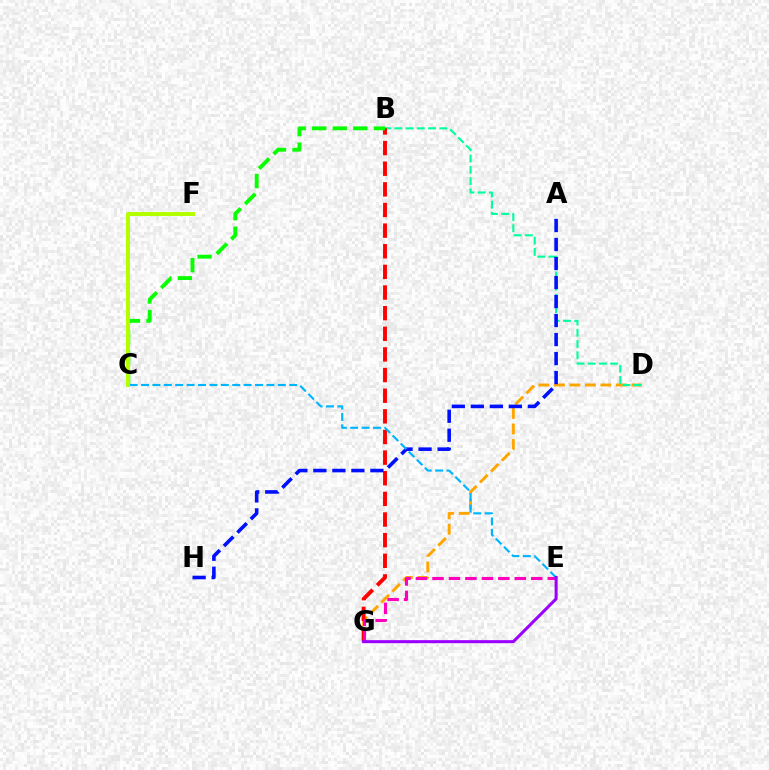{('D', 'G'): [{'color': '#ffa500', 'line_style': 'dashed', 'thickness': 2.1}], ('B', 'D'): [{'color': '#00ff9d', 'line_style': 'dashed', 'thickness': 1.53}], ('B', 'G'): [{'color': '#ff0000', 'line_style': 'dashed', 'thickness': 2.8}], ('E', 'G'): [{'color': '#ff00bd', 'line_style': 'dashed', 'thickness': 2.24}, {'color': '#9b00ff', 'line_style': 'solid', 'thickness': 2.18}], ('A', 'H'): [{'color': '#0010ff', 'line_style': 'dashed', 'thickness': 2.58}], ('B', 'C'): [{'color': '#08ff00', 'line_style': 'dashed', 'thickness': 2.79}], ('C', 'E'): [{'color': '#00b5ff', 'line_style': 'dashed', 'thickness': 1.55}], ('C', 'F'): [{'color': '#b3ff00', 'line_style': 'solid', 'thickness': 2.86}]}